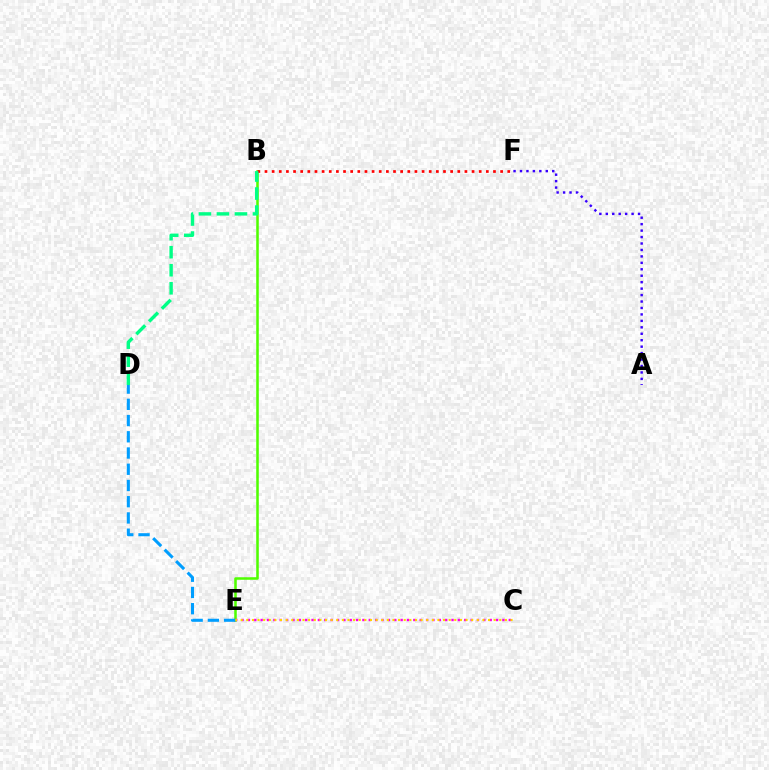{('A', 'F'): [{'color': '#3700ff', 'line_style': 'dotted', 'thickness': 1.75}], ('B', 'E'): [{'color': '#4fff00', 'line_style': 'solid', 'thickness': 1.83}], ('C', 'E'): [{'color': '#ff00ed', 'line_style': 'dotted', 'thickness': 1.73}, {'color': '#ffd500', 'line_style': 'dotted', 'thickness': 1.53}], ('D', 'E'): [{'color': '#009eff', 'line_style': 'dashed', 'thickness': 2.21}], ('B', 'F'): [{'color': '#ff0000', 'line_style': 'dotted', 'thickness': 1.94}], ('B', 'D'): [{'color': '#00ff86', 'line_style': 'dashed', 'thickness': 2.45}]}